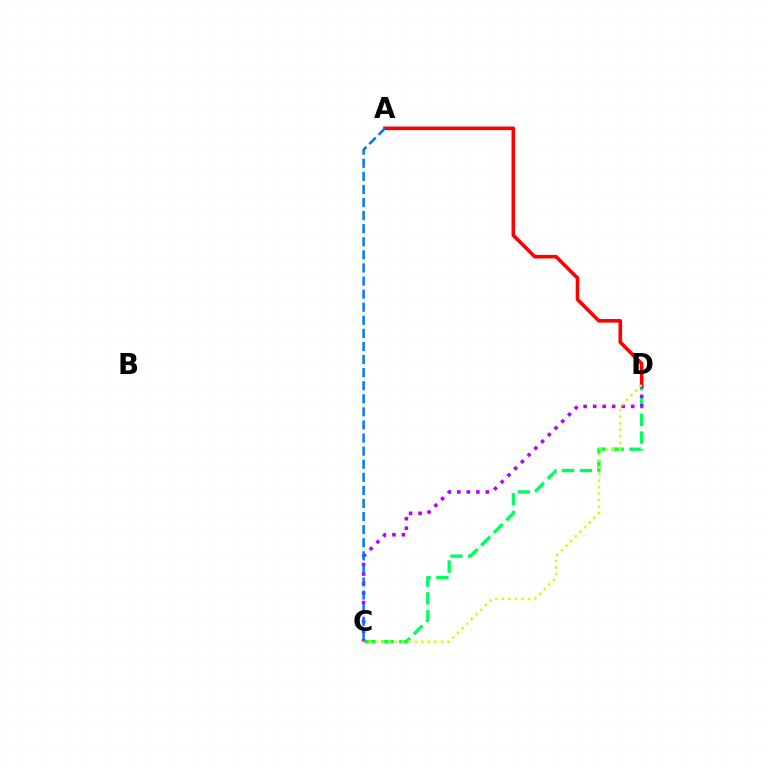{('C', 'D'): [{'color': '#00ff5c', 'line_style': 'dashed', 'thickness': 2.41}, {'color': '#b900ff', 'line_style': 'dotted', 'thickness': 2.59}, {'color': '#d1ff00', 'line_style': 'dotted', 'thickness': 1.78}], ('A', 'D'): [{'color': '#ff0000', 'line_style': 'solid', 'thickness': 2.59}], ('A', 'C'): [{'color': '#0074ff', 'line_style': 'dashed', 'thickness': 1.78}]}